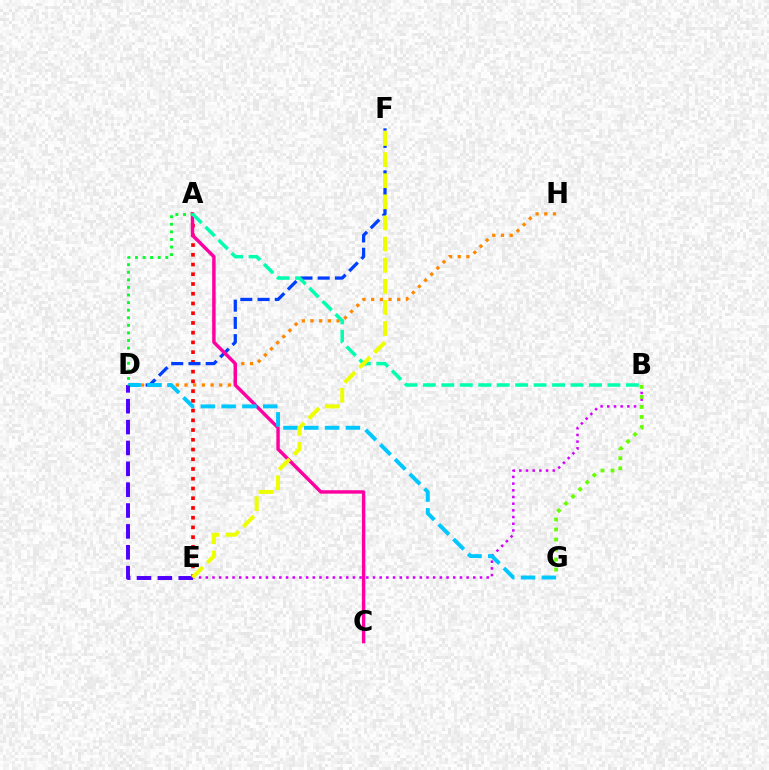{('B', 'E'): [{'color': '#d600ff', 'line_style': 'dotted', 'thickness': 1.82}], ('B', 'G'): [{'color': '#66ff00', 'line_style': 'dotted', 'thickness': 2.73}], ('A', 'E'): [{'color': '#ff0000', 'line_style': 'dotted', 'thickness': 2.65}], ('D', 'H'): [{'color': '#ff8800', 'line_style': 'dotted', 'thickness': 2.36}], ('D', 'F'): [{'color': '#003fff', 'line_style': 'dashed', 'thickness': 2.34}], ('A', 'C'): [{'color': '#ff00a0', 'line_style': 'solid', 'thickness': 2.47}], ('D', 'G'): [{'color': '#00c7ff', 'line_style': 'dashed', 'thickness': 2.83}], ('D', 'E'): [{'color': '#4f00ff', 'line_style': 'dashed', 'thickness': 2.83}], ('A', 'D'): [{'color': '#00ff27', 'line_style': 'dotted', 'thickness': 2.06}], ('A', 'B'): [{'color': '#00ffaf', 'line_style': 'dashed', 'thickness': 2.51}], ('E', 'F'): [{'color': '#eeff00', 'line_style': 'dashed', 'thickness': 2.87}]}